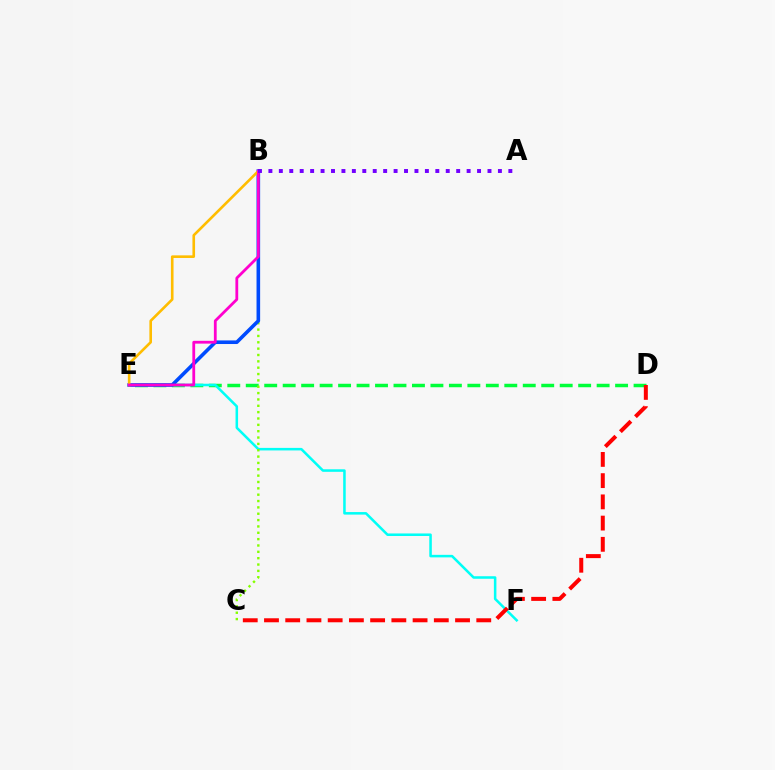{('D', 'E'): [{'color': '#00ff39', 'line_style': 'dashed', 'thickness': 2.51}], ('E', 'F'): [{'color': '#00fff6', 'line_style': 'solid', 'thickness': 1.83}], ('B', 'C'): [{'color': '#84ff00', 'line_style': 'dotted', 'thickness': 1.73}], ('B', 'E'): [{'color': '#004bff', 'line_style': 'solid', 'thickness': 2.59}, {'color': '#ffbd00', 'line_style': 'solid', 'thickness': 1.89}, {'color': '#ff00cf', 'line_style': 'solid', 'thickness': 2.01}], ('C', 'D'): [{'color': '#ff0000', 'line_style': 'dashed', 'thickness': 2.88}], ('A', 'B'): [{'color': '#7200ff', 'line_style': 'dotted', 'thickness': 2.83}]}